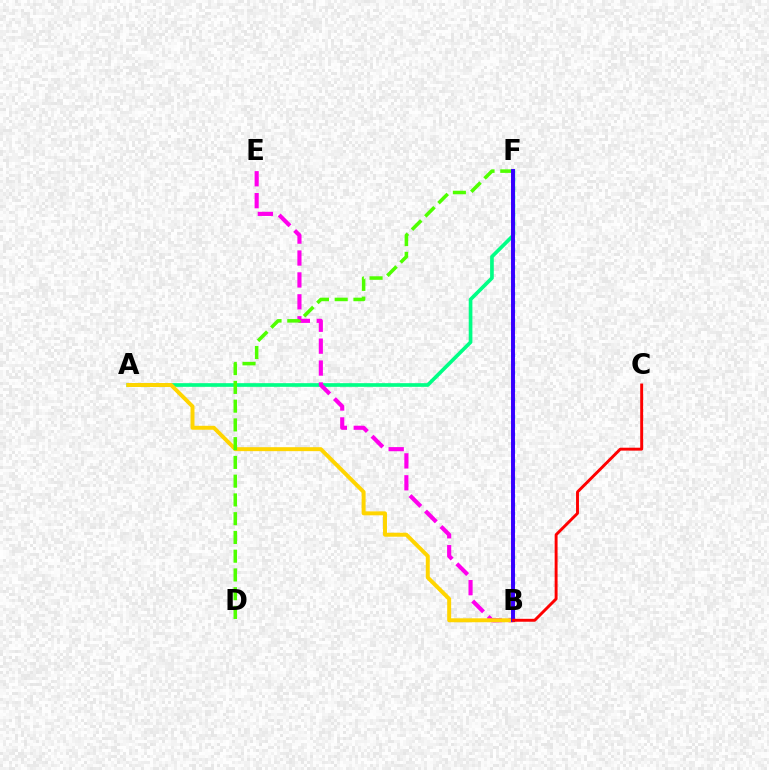{('A', 'F'): [{'color': '#00ff86', 'line_style': 'solid', 'thickness': 2.64}], ('B', 'F'): [{'color': '#009eff', 'line_style': 'dotted', 'thickness': 2.39}, {'color': '#3700ff', 'line_style': 'solid', 'thickness': 2.84}], ('B', 'E'): [{'color': '#ff00ed', 'line_style': 'dashed', 'thickness': 2.98}], ('A', 'B'): [{'color': '#ffd500', 'line_style': 'solid', 'thickness': 2.85}], ('D', 'F'): [{'color': '#4fff00', 'line_style': 'dashed', 'thickness': 2.55}], ('B', 'C'): [{'color': '#ff0000', 'line_style': 'solid', 'thickness': 2.1}]}